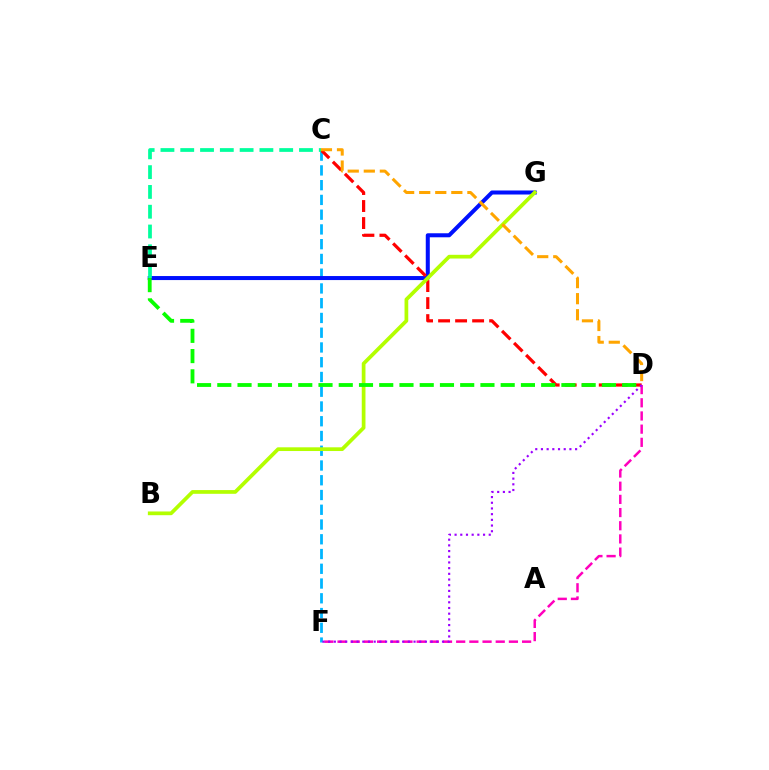{('C', 'F'): [{'color': '#00b5ff', 'line_style': 'dashed', 'thickness': 2.0}], ('E', 'G'): [{'color': '#0010ff', 'line_style': 'solid', 'thickness': 2.9}], ('C', 'D'): [{'color': '#ff0000', 'line_style': 'dashed', 'thickness': 2.31}, {'color': '#ffa500', 'line_style': 'dashed', 'thickness': 2.18}], ('D', 'F'): [{'color': '#ff00bd', 'line_style': 'dashed', 'thickness': 1.79}, {'color': '#9b00ff', 'line_style': 'dotted', 'thickness': 1.55}], ('C', 'E'): [{'color': '#00ff9d', 'line_style': 'dashed', 'thickness': 2.69}], ('B', 'G'): [{'color': '#b3ff00', 'line_style': 'solid', 'thickness': 2.68}], ('D', 'E'): [{'color': '#08ff00', 'line_style': 'dashed', 'thickness': 2.75}]}